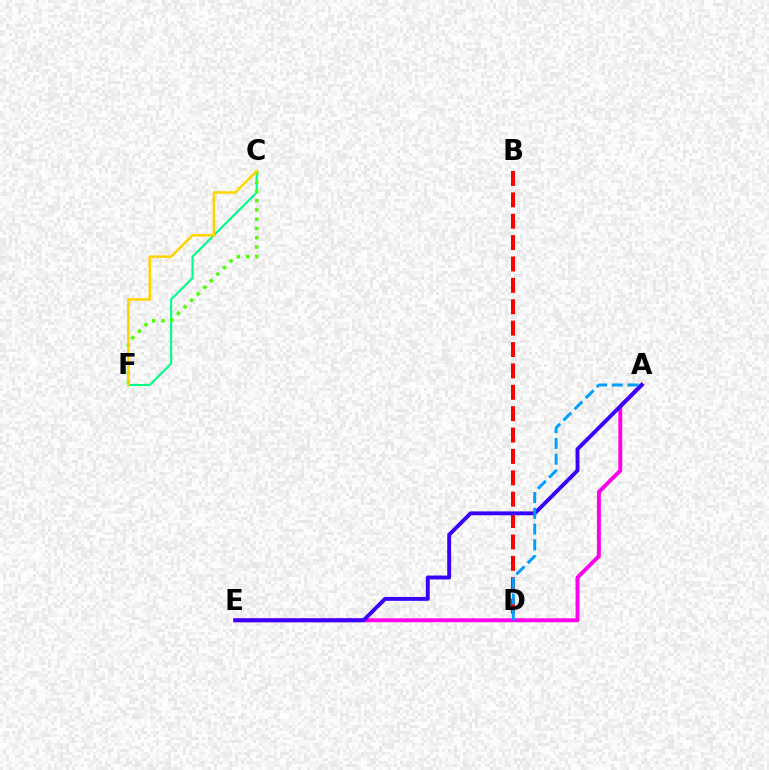{('B', 'D'): [{'color': '#ff0000', 'line_style': 'dashed', 'thickness': 2.9}], ('C', 'F'): [{'color': '#00ff86', 'line_style': 'solid', 'thickness': 1.53}, {'color': '#4fff00', 'line_style': 'dotted', 'thickness': 2.52}, {'color': '#ffd500', 'line_style': 'solid', 'thickness': 1.82}], ('A', 'E'): [{'color': '#ff00ed', 'line_style': 'solid', 'thickness': 2.81}, {'color': '#3700ff', 'line_style': 'solid', 'thickness': 2.8}], ('A', 'D'): [{'color': '#009eff', 'line_style': 'dashed', 'thickness': 2.14}]}